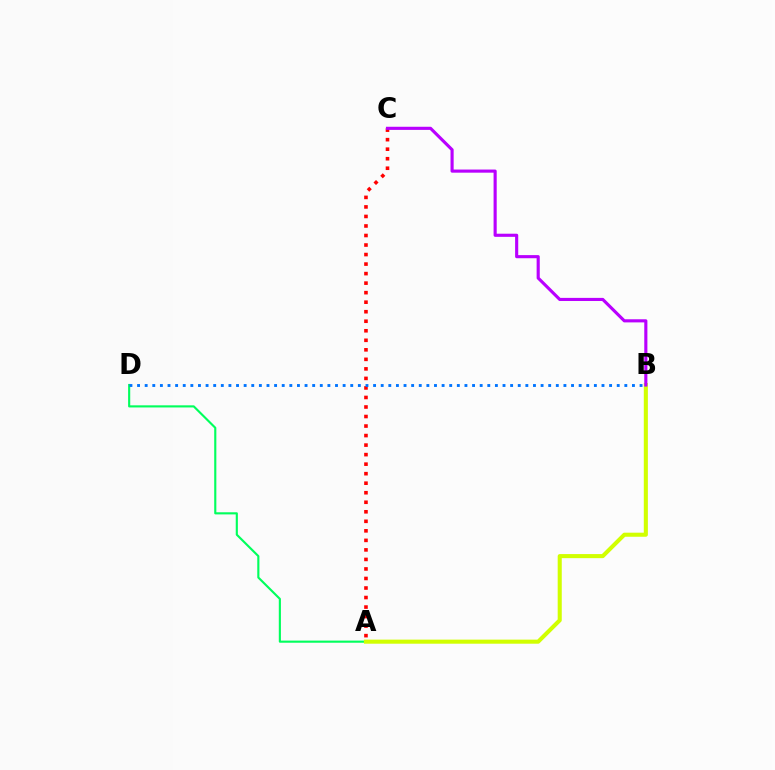{('A', 'D'): [{'color': '#00ff5c', 'line_style': 'solid', 'thickness': 1.53}], ('A', 'B'): [{'color': '#d1ff00', 'line_style': 'solid', 'thickness': 2.93}], ('A', 'C'): [{'color': '#ff0000', 'line_style': 'dotted', 'thickness': 2.59}], ('B', 'D'): [{'color': '#0074ff', 'line_style': 'dotted', 'thickness': 2.07}], ('B', 'C'): [{'color': '#b900ff', 'line_style': 'solid', 'thickness': 2.25}]}